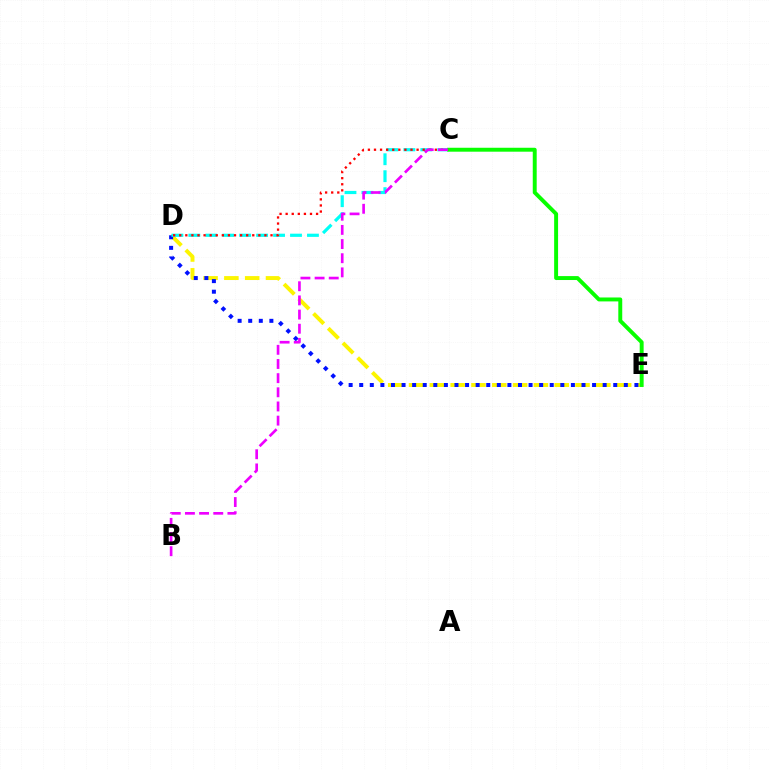{('D', 'E'): [{'color': '#fcf500', 'line_style': 'dashed', 'thickness': 2.83}, {'color': '#0010ff', 'line_style': 'dotted', 'thickness': 2.88}], ('C', 'D'): [{'color': '#00fff6', 'line_style': 'dashed', 'thickness': 2.3}, {'color': '#ff0000', 'line_style': 'dotted', 'thickness': 1.65}], ('C', 'E'): [{'color': '#08ff00', 'line_style': 'solid', 'thickness': 2.83}], ('B', 'C'): [{'color': '#ee00ff', 'line_style': 'dashed', 'thickness': 1.92}]}